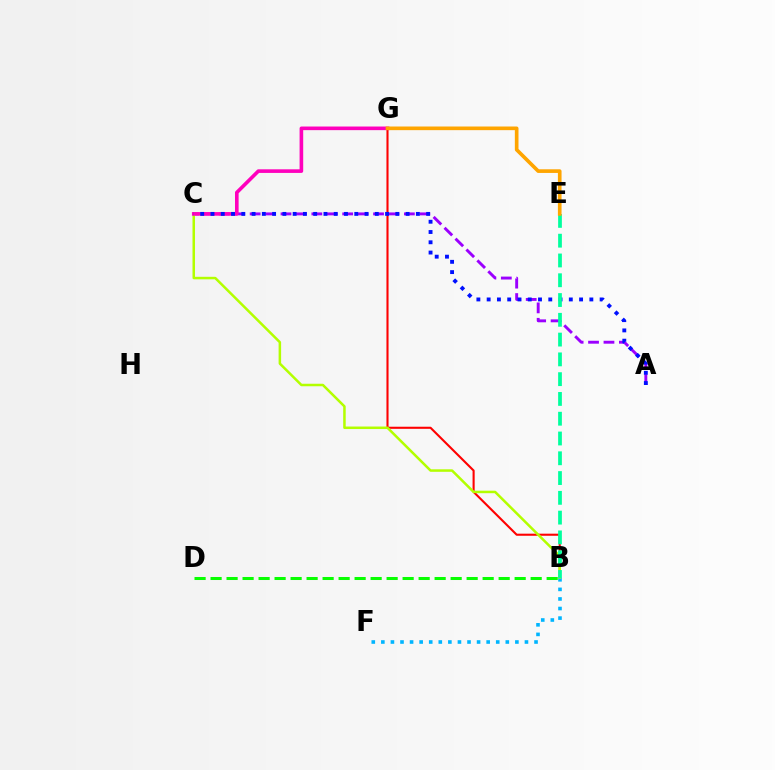{('B', 'G'): [{'color': '#ff0000', 'line_style': 'solid', 'thickness': 1.51}], ('B', 'D'): [{'color': '#08ff00', 'line_style': 'dashed', 'thickness': 2.17}], ('A', 'C'): [{'color': '#9b00ff', 'line_style': 'dashed', 'thickness': 2.1}, {'color': '#0010ff', 'line_style': 'dotted', 'thickness': 2.79}], ('B', 'F'): [{'color': '#00b5ff', 'line_style': 'dotted', 'thickness': 2.6}], ('B', 'C'): [{'color': '#b3ff00', 'line_style': 'solid', 'thickness': 1.81}], ('C', 'G'): [{'color': '#ff00bd', 'line_style': 'solid', 'thickness': 2.61}], ('B', 'E'): [{'color': '#00ff9d', 'line_style': 'dashed', 'thickness': 2.69}], ('E', 'G'): [{'color': '#ffa500', 'line_style': 'solid', 'thickness': 2.63}]}